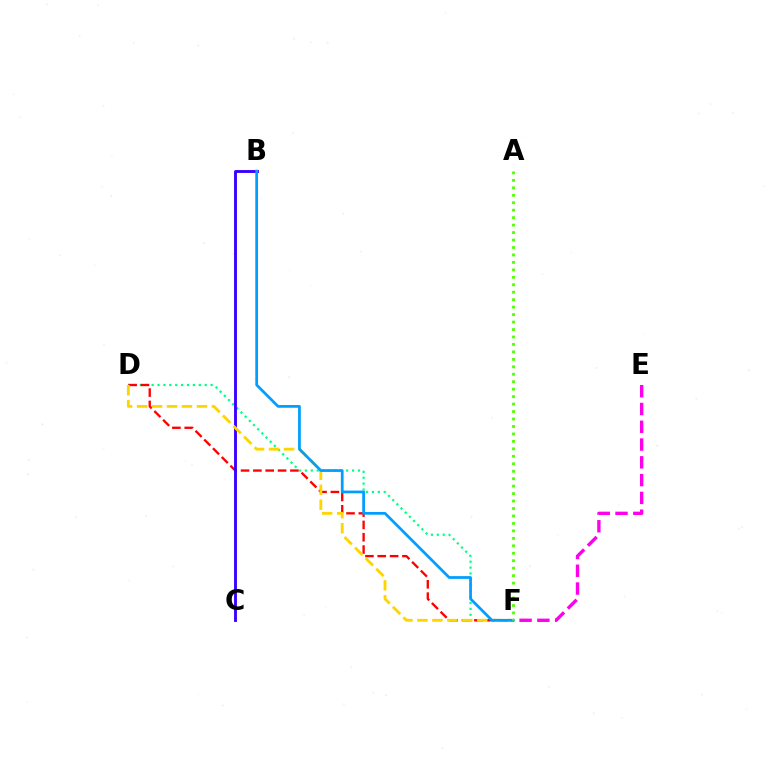{('D', 'F'): [{'color': '#00ff86', 'line_style': 'dotted', 'thickness': 1.6}, {'color': '#ff0000', 'line_style': 'dashed', 'thickness': 1.68}, {'color': '#ffd500', 'line_style': 'dashed', 'thickness': 2.03}], ('E', 'F'): [{'color': '#ff00ed', 'line_style': 'dashed', 'thickness': 2.42}], ('B', 'C'): [{'color': '#3700ff', 'line_style': 'solid', 'thickness': 2.06}], ('B', 'F'): [{'color': '#009eff', 'line_style': 'solid', 'thickness': 1.97}], ('A', 'F'): [{'color': '#4fff00', 'line_style': 'dotted', 'thickness': 2.03}]}